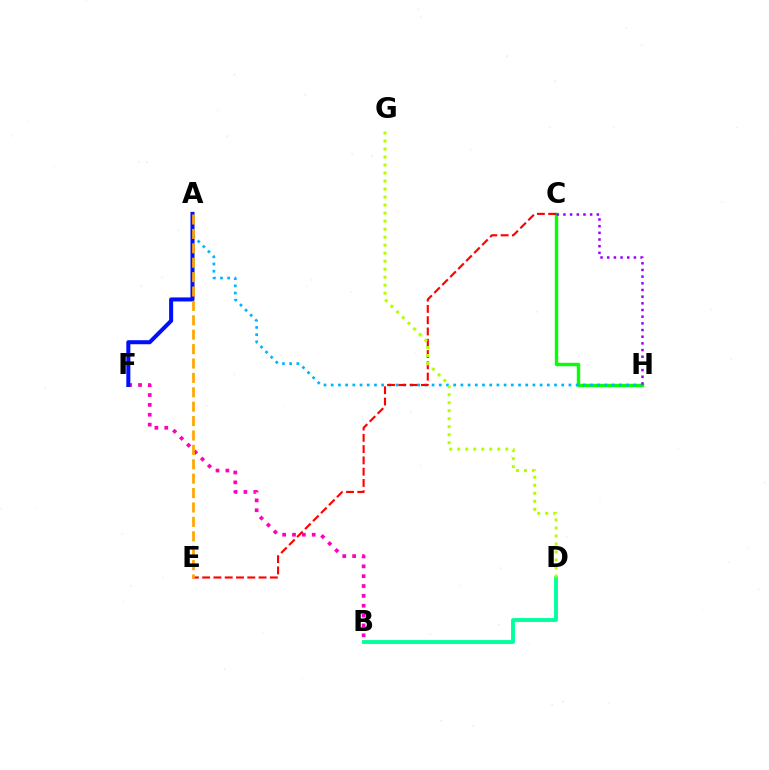{('C', 'H'): [{'color': '#08ff00', 'line_style': 'solid', 'thickness': 2.45}, {'color': '#9b00ff', 'line_style': 'dotted', 'thickness': 1.81}], ('A', 'H'): [{'color': '#00b5ff', 'line_style': 'dotted', 'thickness': 1.96}], ('B', 'D'): [{'color': '#00ff9d', 'line_style': 'solid', 'thickness': 2.78}], ('C', 'E'): [{'color': '#ff0000', 'line_style': 'dashed', 'thickness': 1.53}], ('D', 'G'): [{'color': '#b3ff00', 'line_style': 'dotted', 'thickness': 2.18}], ('B', 'F'): [{'color': '#ff00bd', 'line_style': 'dotted', 'thickness': 2.68}], ('A', 'F'): [{'color': '#0010ff', 'line_style': 'solid', 'thickness': 2.91}], ('A', 'E'): [{'color': '#ffa500', 'line_style': 'dashed', 'thickness': 1.96}]}